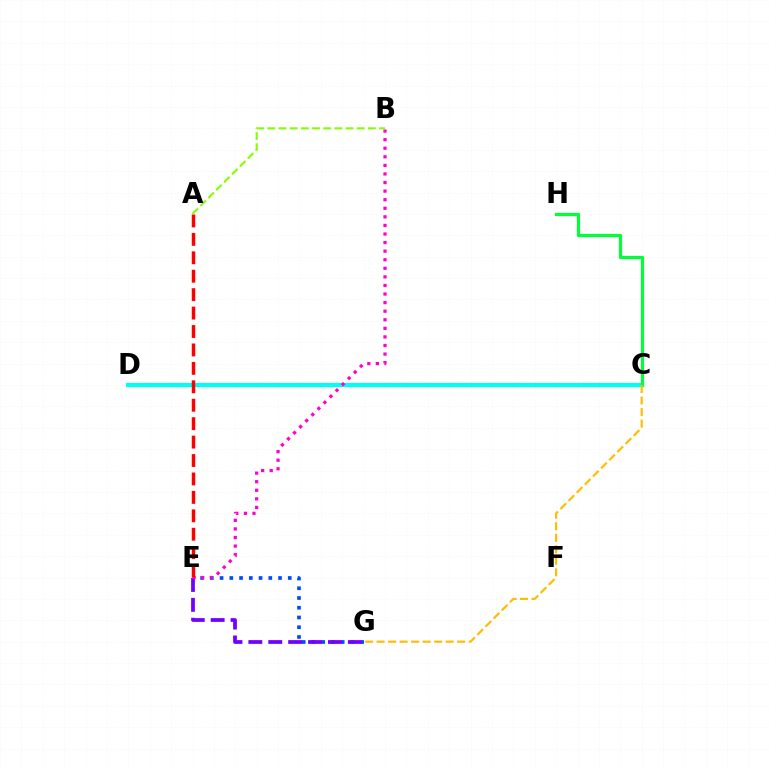{('C', 'D'): [{'color': '#00fff6', 'line_style': 'solid', 'thickness': 2.99}], ('C', 'H'): [{'color': '#00ff39', 'line_style': 'solid', 'thickness': 2.31}], ('E', 'G'): [{'color': '#004bff', 'line_style': 'dotted', 'thickness': 2.65}, {'color': '#7200ff', 'line_style': 'dashed', 'thickness': 2.7}], ('B', 'E'): [{'color': '#ff00cf', 'line_style': 'dotted', 'thickness': 2.33}], ('A', 'E'): [{'color': '#ff0000', 'line_style': 'dashed', 'thickness': 2.5}], ('C', 'G'): [{'color': '#ffbd00', 'line_style': 'dashed', 'thickness': 1.56}], ('A', 'B'): [{'color': '#84ff00', 'line_style': 'dashed', 'thickness': 1.52}]}